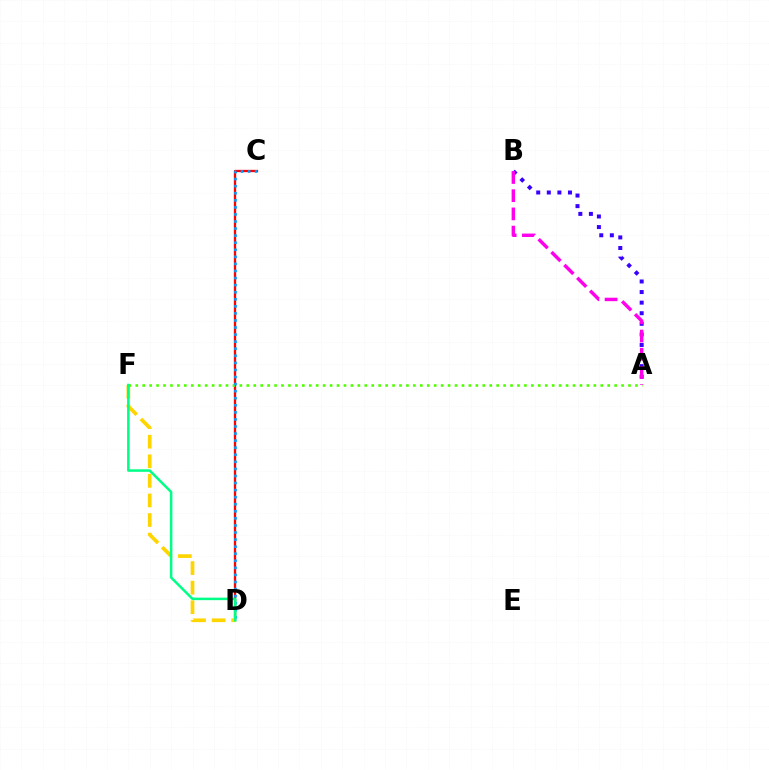{('C', 'D'): [{'color': '#ff0000', 'line_style': 'solid', 'thickness': 1.66}, {'color': '#009eff', 'line_style': 'dotted', 'thickness': 1.92}], ('D', 'F'): [{'color': '#ffd500', 'line_style': 'dashed', 'thickness': 2.66}, {'color': '#00ff86', 'line_style': 'solid', 'thickness': 1.8}], ('A', 'F'): [{'color': '#4fff00', 'line_style': 'dotted', 'thickness': 1.89}], ('A', 'B'): [{'color': '#3700ff', 'line_style': 'dotted', 'thickness': 2.88}, {'color': '#ff00ed', 'line_style': 'dashed', 'thickness': 2.47}]}